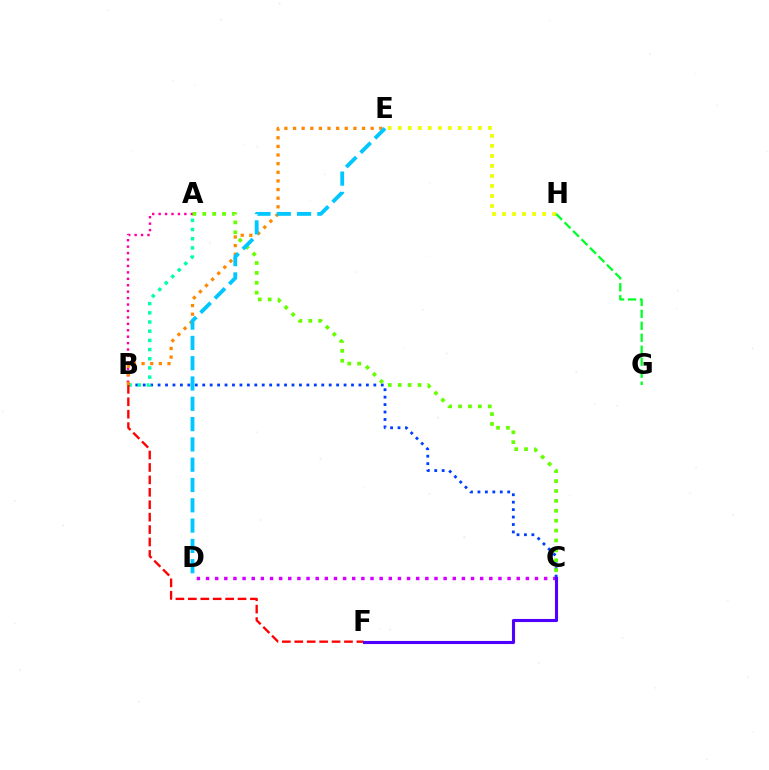{('B', 'C'): [{'color': '#003fff', 'line_style': 'dotted', 'thickness': 2.02}], ('A', 'B'): [{'color': '#00ffaf', 'line_style': 'dotted', 'thickness': 2.49}, {'color': '#ff00a0', 'line_style': 'dotted', 'thickness': 1.75}], ('B', 'E'): [{'color': '#ff8800', 'line_style': 'dotted', 'thickness': 2.34}], ('C', 'D'): [{'color': '#d600ff', 'line_style': 'dotted', 'thickness': 2.48}], ('B', 'F'): [{'color': '#ff0000', 'line_style': 'dashed', 'thickness': 1.69}], ('A', 'C'): [{'color': '#66ff00', 'line_style': 'dotted', 'thickness': 2.69}], ('D', 'E'): [{'color': '#00c7ff', 'line_style': 'dashed', 'thickness': 2.76}], ('C', 'F'): [{'color': '#4f00ff', 'line_style': 'solid', 'thickness': 2.24}], ('E', 'H'): [{'color': '#eeff00', 'line_style': 'dotted', 'thickness': 2.72}], ('G', 'H'): [{'color': '#00ff27', 'line_style': 'dashed', 'thickness': 1.63}]}